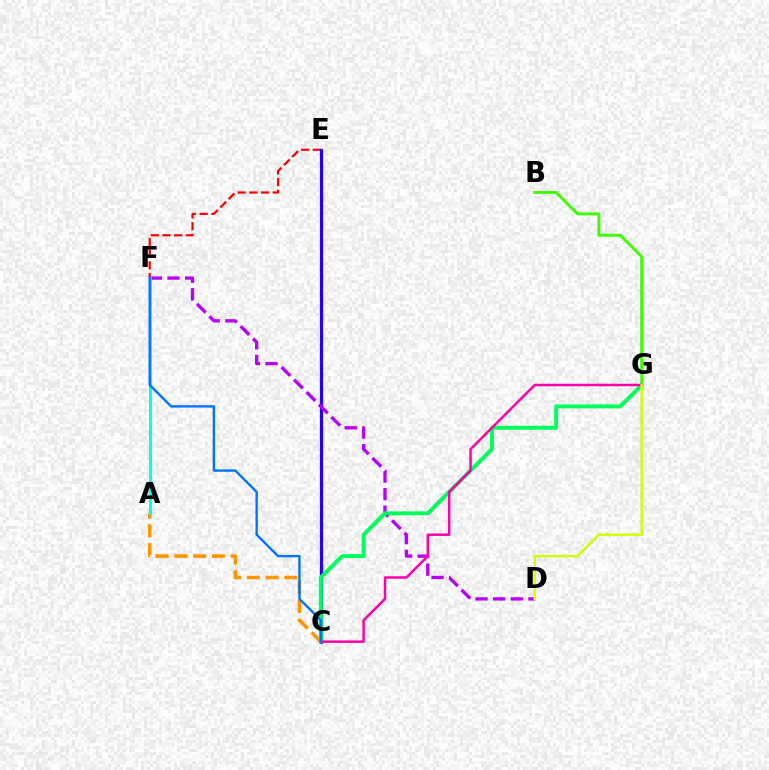{('B', 'G'): [{'color': '#3dff00', 'line_style': 'solid', 'thickness': 2.1}], ('E', 'F'): [{'color': '#ff0000', 'line_style': 'dashed', 'thickness': 1.59}], ('C', 'E'): [{'color': '#2500ff', 'line_style': 'solid', 'thickness': 2.31}], ('D', 'F'): [{'color': '#b900ff', 'line_style': 'dashed', 'thickness': 2.39}], ('C', 'G'): [{'color': '#00ff5c', 'line_style': 'solid', 'thickness': 2.84}, {'color': '#ff00ac', 'line_style': 'solid', 'thickness': 1.79}], ('A', 'C'): [{'color': '#ff9400', 'line_style': 'dashed', 'thickness': 2.55}], ('A', 'F'): [{'color': '#00fff6', 'line_style': 'solid', 'thickness': 2.18}], ('C', 'F'): [{'color': '#0074ff', 'line_style': 'solid', 'thickness': 1.72}], ('D', 'G'): [{'color': '#d1ff00', 'line_style': 'solid', 'thickness': 1.76}]}